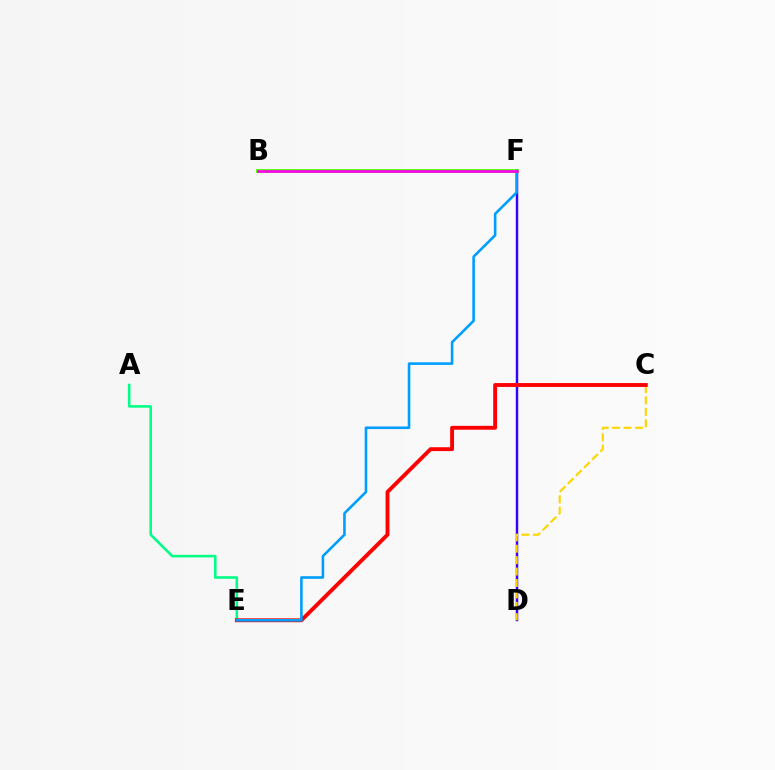{('D', 'F'): [{'color': '#3700ff', 'line_style': 'solid', 'thickness': 1.77}], ('B', 'F'): [{'color': '#4fff00', 'line_style': 'solid', 'thickness': 2.76}, {'color': '#ff00ed', 'line_style': 'solid', 'thickness': 1.94}], ('A', 'E'): [{'color': '#00ff86', 'line_style': 'solid', 'thickness': 1.85}], ('C', 'D'): [{'color': '#ffd500', 'line_style': 'dashed', 'thickness': 1.55}], ('C', 'E'): [{'color': '#ff0000', 'line_style': 'solid', 'thickness': 2.78}], ('E', 'F'): [{'color': '#009eff', 'line_style': 'solid', 'thickness': 1.87}]}